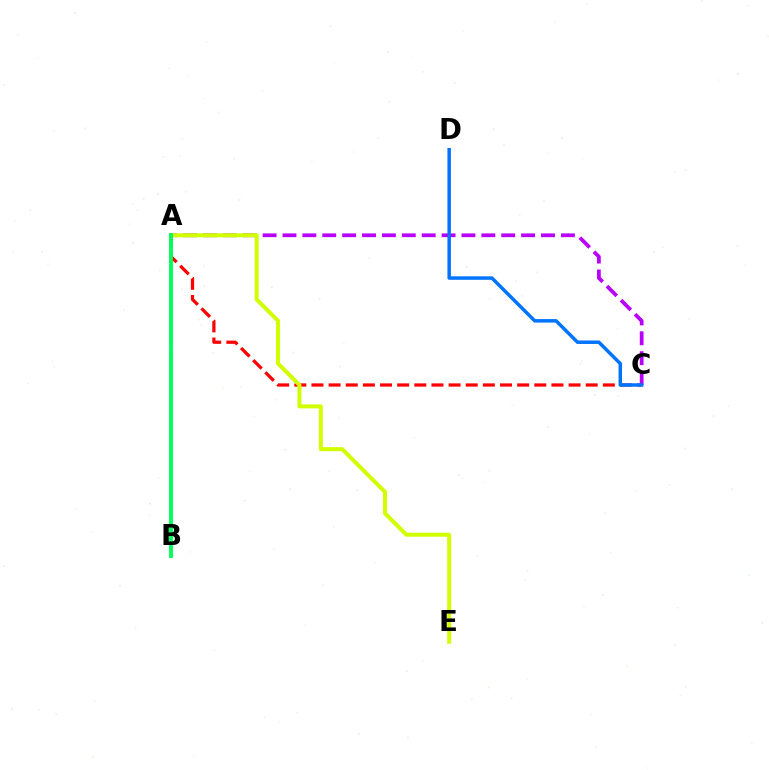{('A', 'C'): [{'color': '#b900ff', 'line_style': 'dashed', 'thickness': 2.7}, {'color': '#ff0000', 'line_style': 'dashed', 'thickness': 2.33}], ('A', 'E'): [{'color': '#d1ff00', 'line_style': 'solid', 'thickness': 2.89}], ('A', 'B'): [{'color': '#00ff5c', 'line_style': 'solid', 'thickness': 2.79}], ('C', 'D'): [{'color': '#0074ff', 'line_style': 'solid', 'thickness': 2.51}]}